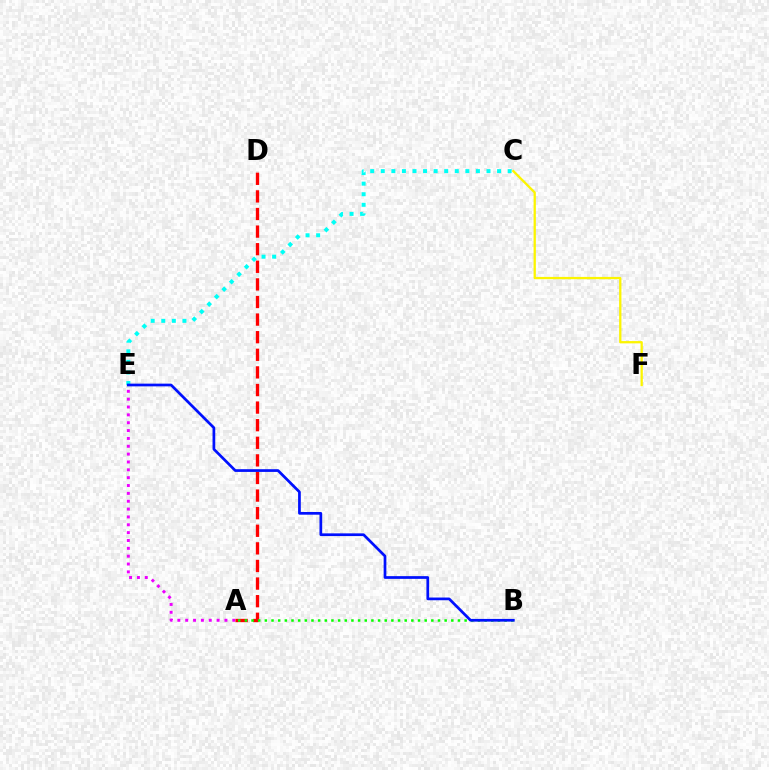{('C', 'E'): [{'color': '#00fff6', 'line_style': 'dotted', 'thickness': 2.87}], ('A', 'E'): [{'color': '#ee00ff', 'line_style': 'dotted', 'thickness': 2.13}], ('A', 'D'): [{'color': '#ff0000', 'line_style': 'dashed', 'thickness': 2.39}], ('A', 'B'): [{'color': '#08ff00', 'line_style': 'dotted', 'thickness': 1.81}], ('C', 'F'): [{'color': '#fcf500', 'line_style': 'solid', 'thickness': 1.65}], ('B', 'E'): [{'color': '#0010ff', 'line_style': 'solid', 'thickness': 1.95}]}